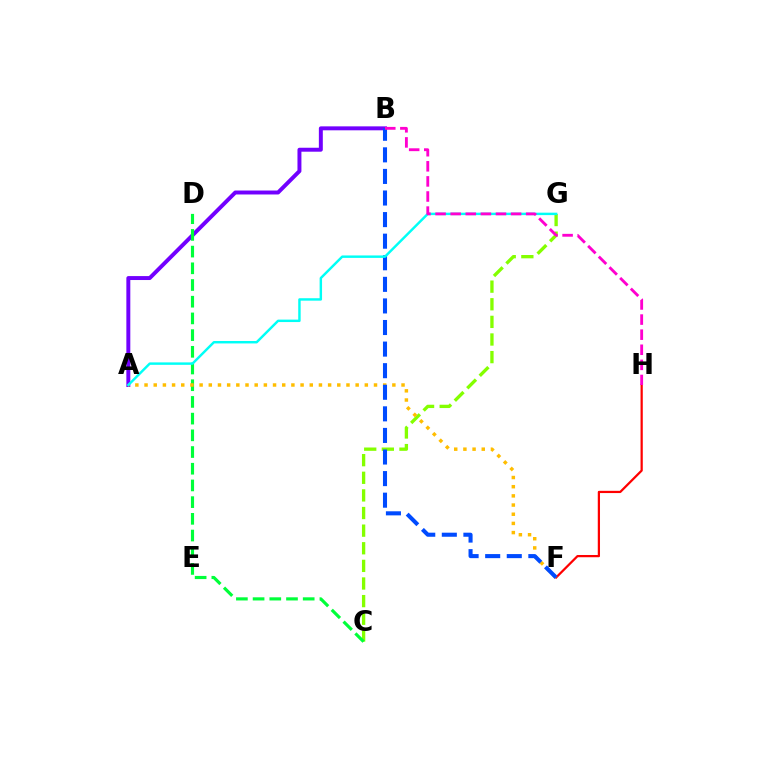{('C', 'G'): [{'color': '#84ff00', 'line_style': 'dashed', 'thickness': 2.39}], ('F', 'H'): [{'color': '#ff0000', 'line_style': 'solid', 'thickness': 1.61}], ('A', 'B'): [{'color': '#7200ff', 'line_style': 'solid', 'thickness': 2.84}], ('C', 'D'): [{'color': '#00ff39', 'line_style': 'dashed', 'thickness': 2.27}], ('A', 'F'): [{'color': '#ffbd00', 'line_style': 'dotted', 'thickness': 2.49}], ('B', 'F'): [{'color': '#004bff', 'line_style': 'dashed', 'thickness': 2.93}], ('A', 'G'): [{'color': '#00fff6', 'line_style': 'solid', 'thickness': 1.76}], ('B', 'H'): [{'color': '#ff00cf', 'line_style': 'dashed', 'thickness': 2.05}]}